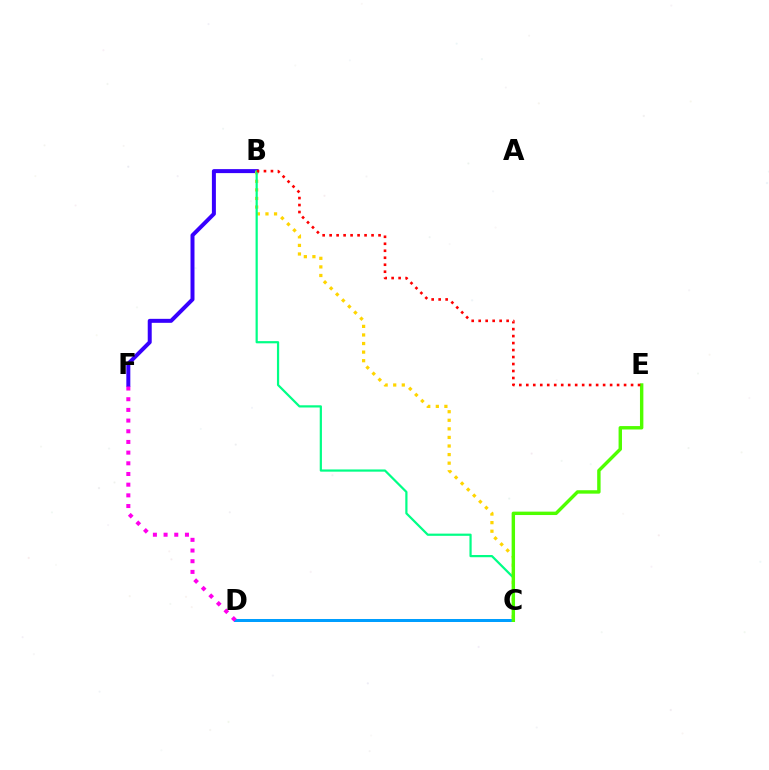{('C', 'D'): [{'color': '#009eff', 'line_style': 'solid', 'thickness': 2.15}], ('B', 'F'): [{'color': '#3700ff', 'line_style': 'solid', 'thickness': 2.87}], ('B', 'C'): [{'color': '#ffd500', 'line_style': 'dotted', 'thickness': 2.33}, {'color': '#00ff86', 'line_style': 'solid', 'thickness': 1.59}], ('D', 'F'): [{'color': '#ff00ed', 'line_style': 'dotted', 'thickness': 2.9}], ('C', 'E'): [{'color': '#4fff00', 'line_style': 'solid', 'thickness': 2.46}], ('B', 'E'): [{'color': '#ff0000', 'line_style': 'dotted', 'thickness': 1.9}]}